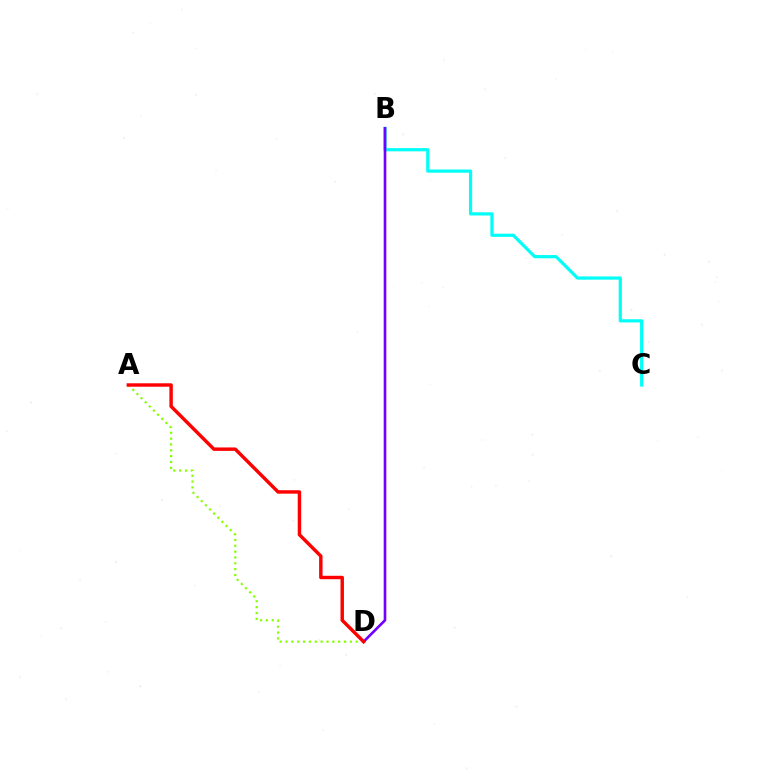{('A', 'D'): [{'color': '#84ff00', 'line_style': 'dotted', 'thickness': 1.59}, {'color': '#ff0000', 'line_style': 'solid', 'thickness': 2.47}], ('B', 'C'): [{'color': '#00fff6', 'line_style': 'solid', 'thickness': 2.3}], ('B', 'D'): [{'color': '#7200ff', 'line_style': 'solid', 'thickness': 1.9}]}